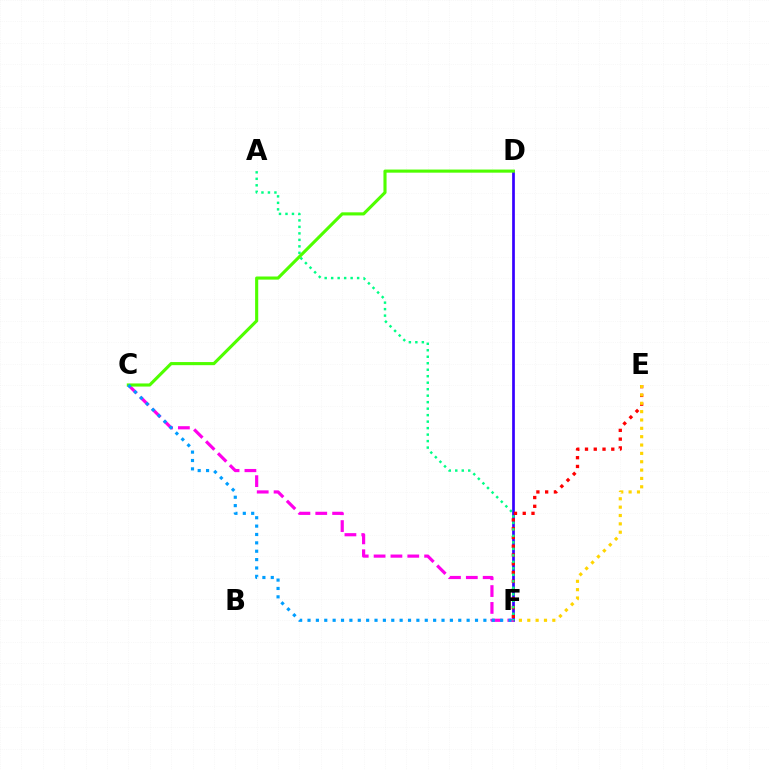{('D', 'F'): [{'color': '#3700ff', 'line_style': 'solid', 'thickness': 1.95}], ('C', 'F'): [{'color': '#ff00ed', 'line_style': 'dashed', 'thickness': 2.29}, {'color': '#009eff', 'line_style': 'dotted', 'thickness': 2.28}], ('E', 'F'): [{'color': '#ff0000', 'line_style': 'dotted', 'thickness': 2.38}, {'color': '#ffd500', 'line_style': 'dotted', 'thickness': 2.27}], ('A', 'F'): [{'color': '#00ff86', 'line_style': 'dotted', 'thickness': 1.76}], ('C', 'D'): [{'color': '#4fff00', 'line_style': 'solid', 'thickness': 2.24}]}